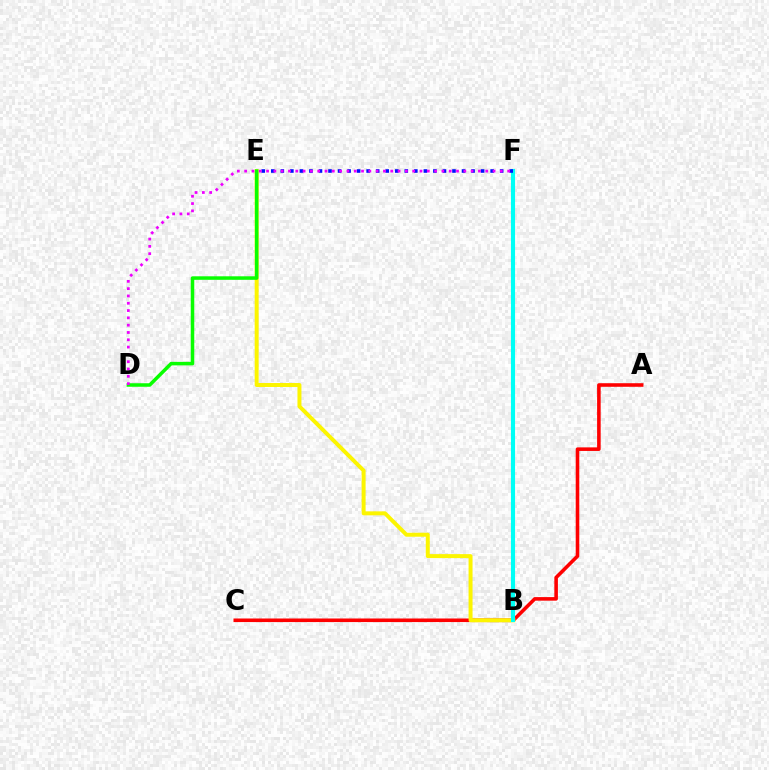{('A', 'C'): [{'color': '#ff0000', 'line_style': 'solid', 'thickness': 2.57}], ('B', 'E'): [{'color': '#fcf500', 'line_style': 'solid', 'thickness': 2.86}], ('B', 'F'): [{'color': '#00fff6', 'line_style': 'solid', 'thickness': 2.96}], ('E', 'F'): [{'color': '#0010ff', 'line_style': 'dotted', 'thickness': 2.59}], ('D', 'E'): [{'color': '#08ff00', 'line_style': 'solid', 'thickness': 2.53}], ('D', 'F'): [{'color': '#ee00ff', 'line_style': 'dotted', 'thickness': 1.98}]}